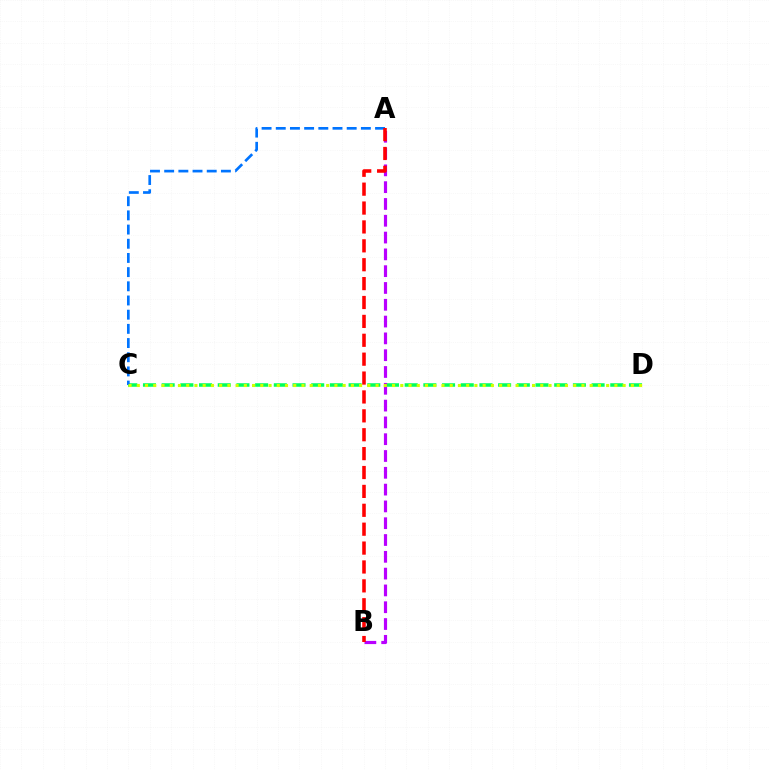{('C', 'D'): [{'color': '#00ff5c', 'line_style': 'dashed', 'thickness': 2.54}, {'color': '#d1ff00', 'line_style': 'dotted', 'thickness': 2.24}], ('A', 'C'): [{'color': '#0074ff', 'line_style': 'dashed', 'thickness': 1.93}], ('A', 'B'): [{'color': '#b900ff', 'line_style': 'dashed', 'thickness': 2.28}, {'color': '#ff0000', 'line_style': 'dashed', 'thickness': 2.57}]}